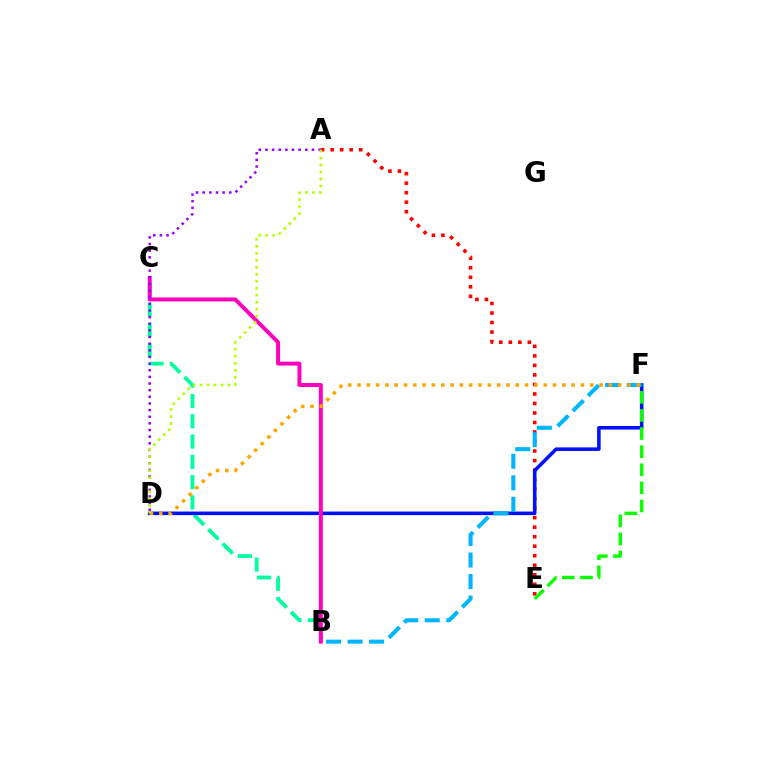{('A', 'E'): [{'color': '#ff0000', 'line_style': 'dotted', 'thickness': 2.59}], ('B', 'C'): [{'color': '#00ff9d', 'line_style': 'dashed', 'thickness': 2.75}, {'color': '#ff00bd', 'line_style': 'solid', 'thickness': 2.84}], ('D', 'F'): [{'color': '#0010ff', 'line_style': 'solid', 'thickness': 2.57}, {'color': '#ffa500', 'line_style': 'dotted', 'thickness': 2.53}], ('E', 'F'): [{'color': '#08ff00', 'line_style': 'dashed', 'thickness': 2.46}], ('B', 'F'): [{'color': '#00b5ff', 'line_style': 'dashed', 'thickness': 2.92}], ('A', 'D'): [{'color': '#9b00ff', 'line_style': 'dotted', 'thickness': 1.8}, {'color': '#b3ff00', 'line_style': 'dotted', 'thickness': 1.9}]}